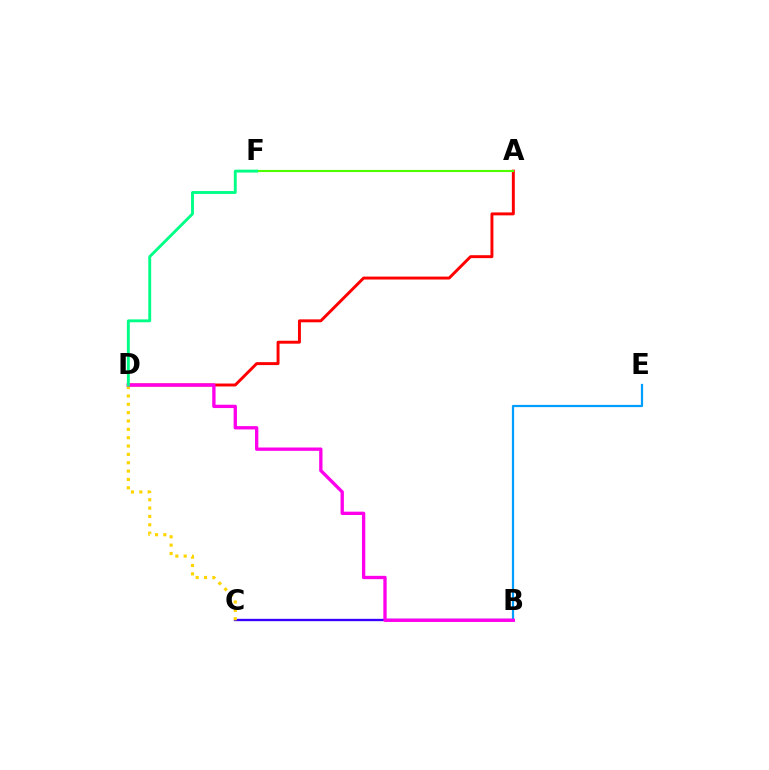{('A', 'D'): [{'color': '#ff0000', 'line_style': 'solid', 'thickness': 2.11}], ('B', 'C'): [{'color': '#3700ff', 'line_style': 'solid', 'thickness': 1.67}], ('A', 'F'): [{'color': '#4fff00', 'line_style': 'solid', 'thickness': 1.52}], ('B', 'E'): [{'color': '#009eff', 'line_style': 'solid', 'thickness': 1.6}], ('C', 'D'): [{'color': '#ffd500', 'line_style': 'dotted', 'thickness': 2.27}], ('B', 'D'): [{'color': '#ff00ed', 'line_style': 'solid', 'thickness': 2.4}], ('D', 'F'): [{'color': '#00ff86', 'line_style': 'solid', 'thickness': 2.08}]}